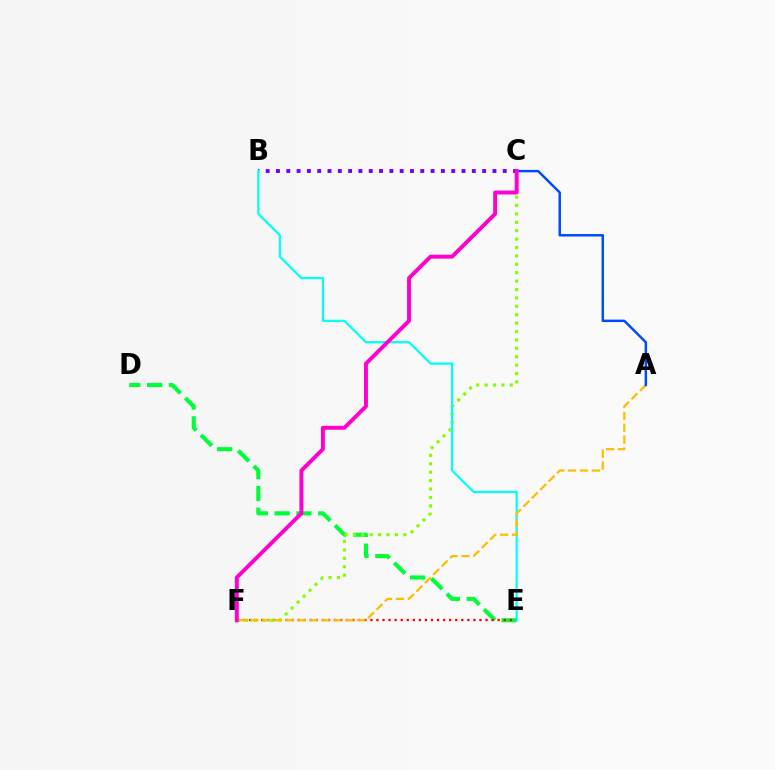{('B', 'C'): [{'color': '#7200ff', 'line_style': 'dotted', 'thickness': 2.8}], ('D', 'E'): [{'color': '#00ff39', 'line_style': 'dashed', 'thickness': 2.96}], ('E', 'F'): [{'color': '#ff0000', 'line_style': 'dotted', 'thickness': 1.65}], ('C', 'F'): [{'color': '#84ff00', 'line_style': 'dotted', 'thickness': 2.28}, {'color': '#ff00cf', 'line_style': 'solid', 'thickness': 2.82}], ('B', 'E'): [{'color': '#00fff6', 'line_style': 'solid', 'thickness': 1.59}], ('A', 'F'): [{'color': '#ffbd00', 'line_style': 'dashed', 'thickness': 1.61}], ('A', 'C'): [{'color': '#004bff', 'line_style': 'solid', 'thickness': 1.78}]}